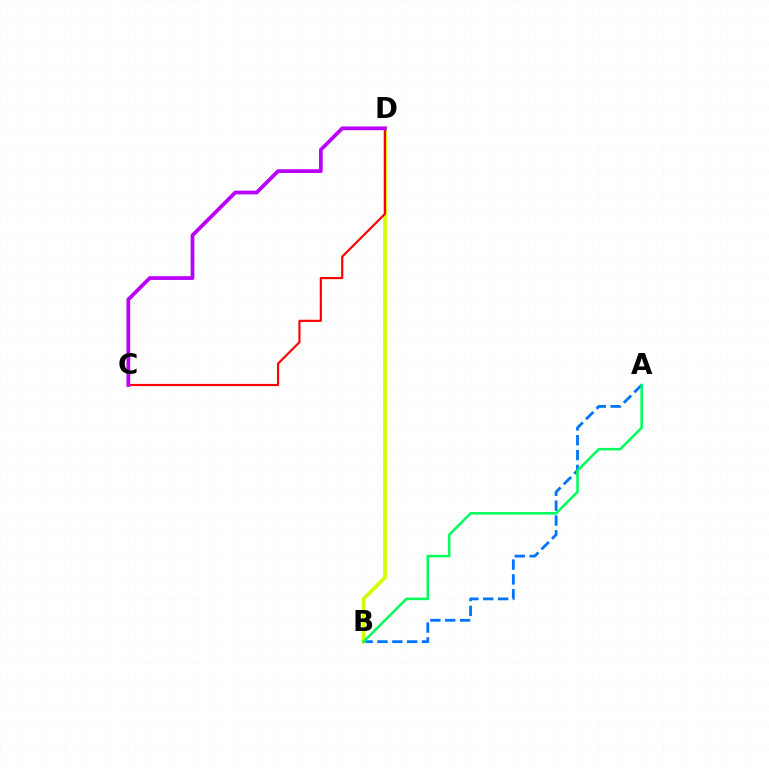{('A', 'B'): [{'color': '#0074ff', 'line_style': 'dashed', 'thickness': 2.02}, {'color': '#00ff5c', 'line_style': 'solid', 'thickness': 1.84}], ('B', 'D'): [{'color': '#d1ff00', 'line_style': 'solid', 'thickness': 2.68}], ('C', 'D'): [{'color': '#ff0000', 'line_style': 'solid', 'thickness': 1.56}, {'color': '#b900ff', 'line_style': 'solid', 'thickness': 2.69}]}